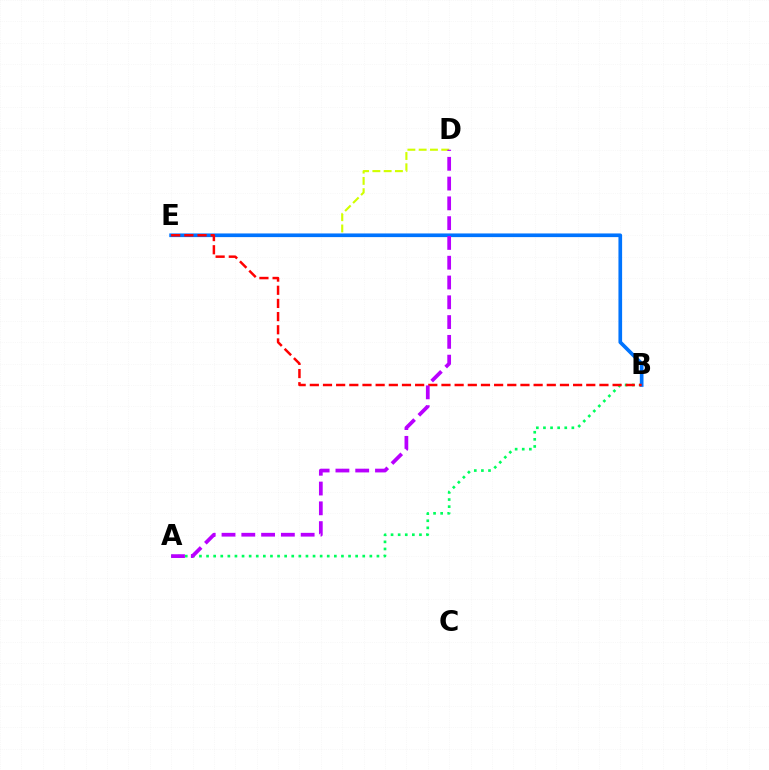{('D', 'E'): [{'color': '#d1ff00', 'line_style': 'dashed', 'thickness': 1.53}], ('A', 'B'): [{'color': '#00ff5c', 'line_style': 'dotted', 'thickness': 1.93}], ('B', 'E'): [{'color': '#0074ff', 'line_style': 'solid', 'thickness': 2.64}, {'color': '#ff0000', 'line_style': 'dashed', 'thickness': 1.79}], ('A', 'D'): [{'color': '#b900ff', 'line_style': 'dashed', 'thickness': 2.69}]}